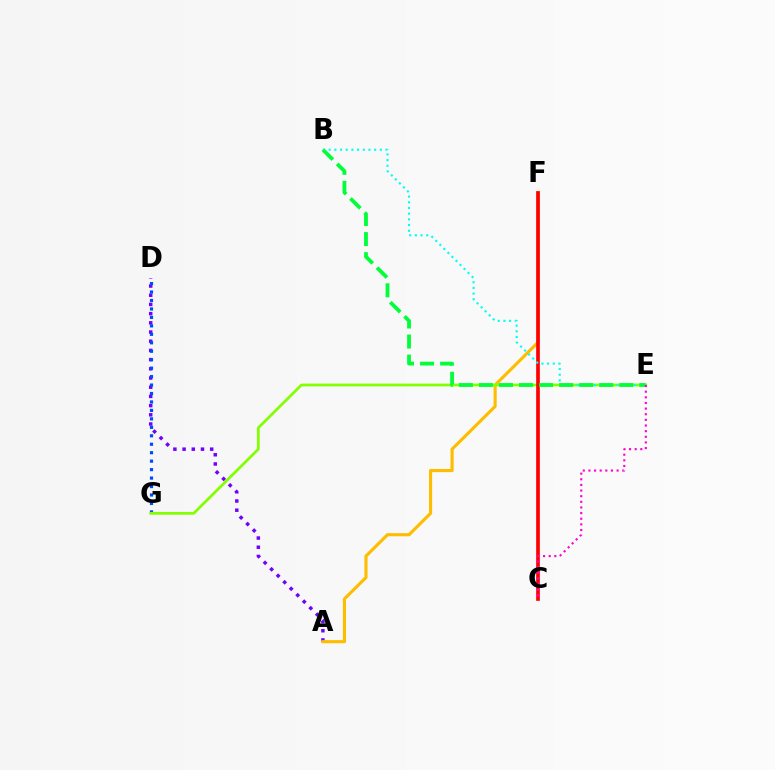{('A', 'D'): [{'color': '#7200ff', 'line_style': 'dotted', 'thickness': 2.5}], ('A', 'F'): [{'color': '#ffbd00', 'line_style': 'solid', 'thickness': 2.26}], ('D', 'G'): [{'color': '#004bff', 'line_style': 'dotted', 'thickness': 2.3}], ('E', 'G'): [{'color': '#84ff00', 'line_style': 'solid', 'thickness': 1.97}], ('C', 'F'): [{'color': '#ff0000', 'line_style': 'solid', 'thickness': 2.65}], ('B', 'E'): [{'color': '#00fff6', 'line_style': 'dotted', 'thickness': 1.54}, {'color': '#00ff39', 'line_style': 'dashed', 'thickness': 2.73}], ('C', 'E'): [{'color': '#ff00cf', 'line_style': 'dotted', 'thickness': 1.53}]}